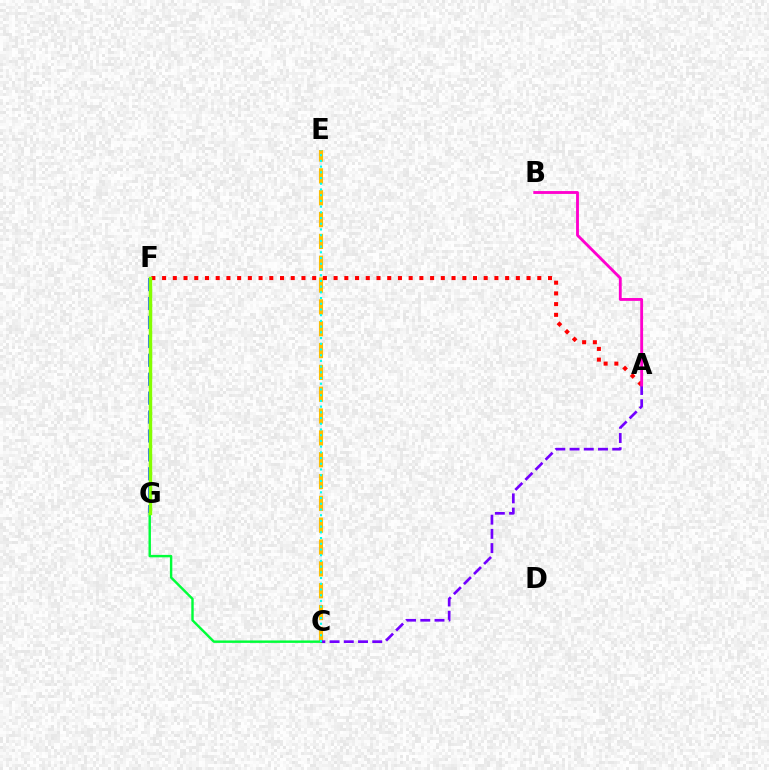{('C', 'E'): [{'color': '#ffbd00', 'line_style': 'dashed', 'thickness': 2.97}, {'color': '#00fff6', 'line_style': 'dotted', 'thickness': 1.55}], ('A', 'F'): [{'color': '#ff0000', 'line_style': 'dotted', 'thickness': 2.91}], ('A', 'C'): [{'color': '#7200ff', 'line_style': 'dashed', 'thickness': 1.93}], ('F', 'G'): [{'color': '#004bff', 'line_style': 'dashed', 'thickness': 2.57}, {'color': '#84ff00', 'line_style': 'solid', 'thickness': 2.49}], ('C', 'G'): [{'color': '#00ff39', 'line_style': 'solid', 'thickness': 1.75}], ('A', 'B'): [{'color': '#ff00cf', 'line_style': 'solid', 'thickness': 2.06}]}